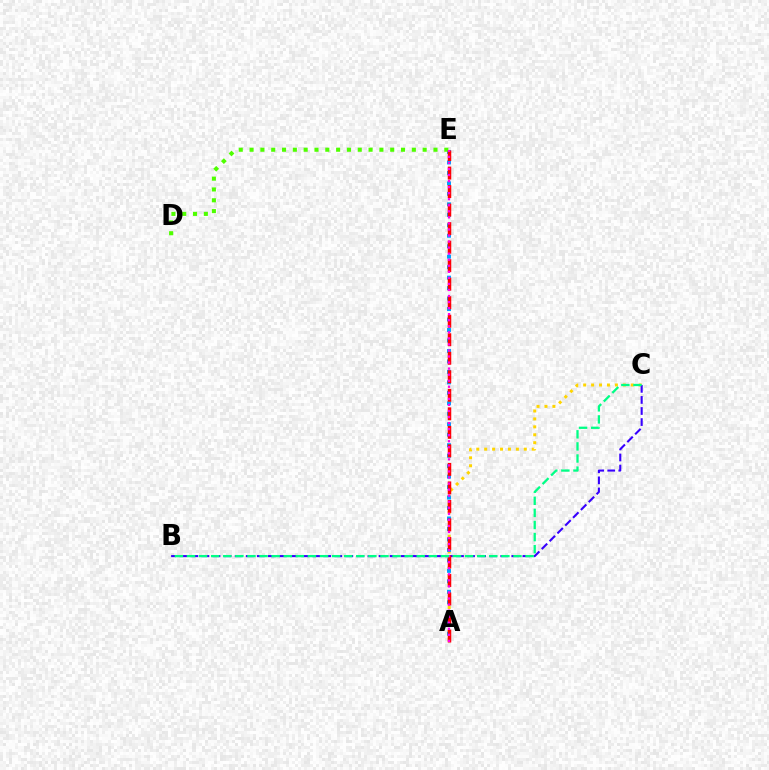{('A', 'C'): [{'color': '#ffd500', 'line_style': 'dotted', 'thickness': 2.15}], ('B', 'C'): [{'color': '#3700ff', 'line_style': 'dashed', 'thickness': 1.5}, {'color': '#00ff86', 'line_style': 'dashed', 'thickness': 1.64}], ('A', 'E'): [{'color': '#009eff', 'line_style': 'dotted', 'thickness': 2.85}, {'color': '#ff0000', 'line_style': 'dashed', 'thickness': 2.52}, {'color': '#ff00ed', 'line_style': 'dotted', 'thickness': 1.64}], ('D', 'E'): [{'color': '#4fff00', 'line_style': 'dotted', 'thickness': 2.94}]}